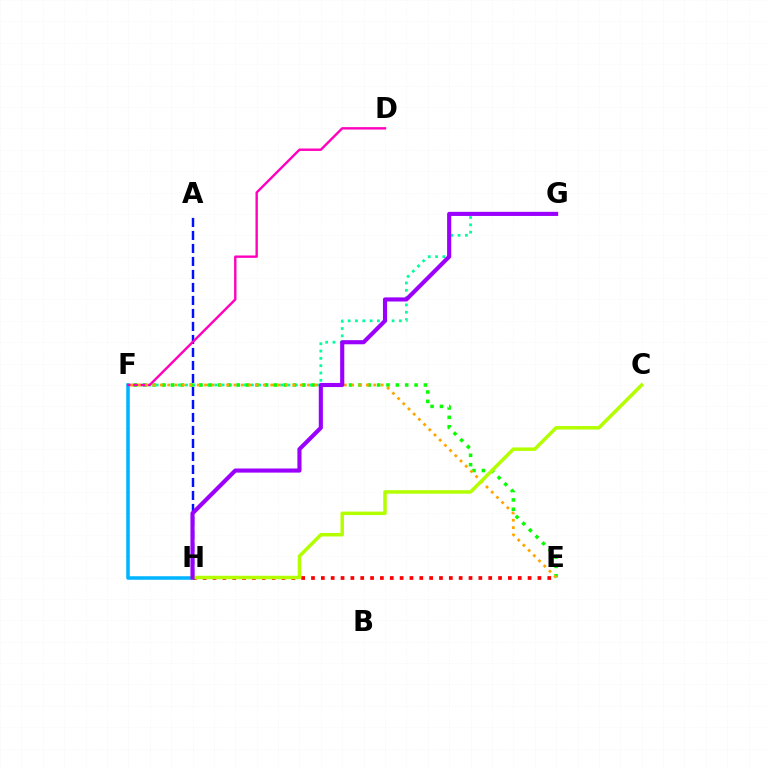{('F', 'G'): [{'color': '#00ff9d', 'line_style': 'dotted', 'thickness': 1.99}], ('F', 'H'): [{'color': '#00b5ff', 'line_style': 'solid', 'thickness': 2.54}], ('E', 'F'): [{'color': '#08ff00', 'line_style': 'dotted', 'thickness': 2.54}, {'color': '#ffa500', 'line_style': 'dotted', 'thickness': 2.0}], ('A', 'H'): [{'color': '#0010ff', 'line_style': 'dashed', 'thickness': 1.77}], ('D', 'F'): [{'color': '#ff00bd', 'line_style': 'solid', 'thickness': 1.72}], ('E', 'H'): [{'color': '#ff0000', 'line_style': 'dotted', 'thickness': 2.67}], ('C', 'H'): [{'color': '#b3ff00', 'line_style': 'solid', 'thickness': 2.52}], ('G', 'H'): [{'color': '#9b00ff', 'line_style': 'solid', 'thickness': 2.97}]}